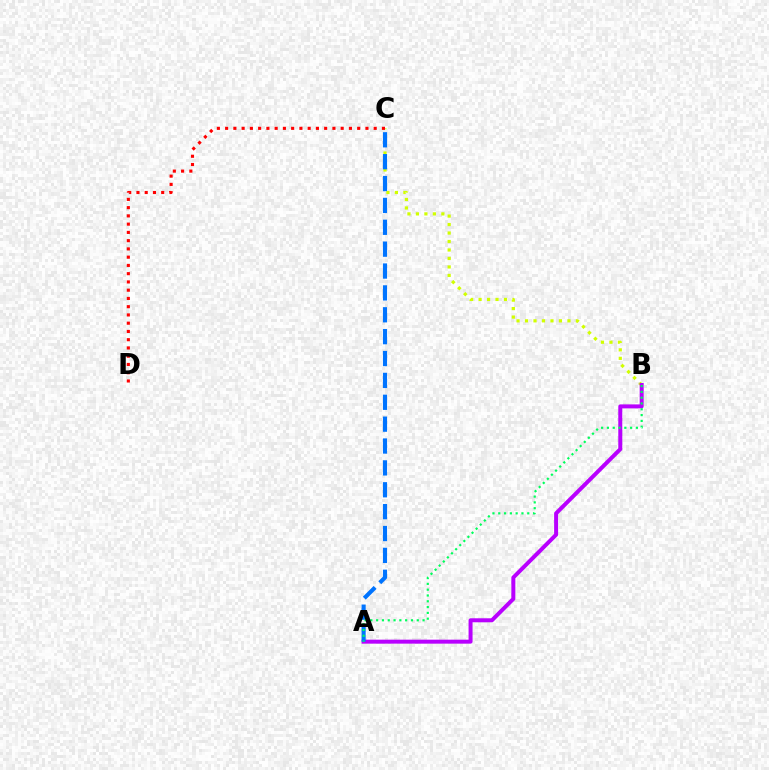{('B', 'C'): [{'color': '#d1ff00', 'line_style': 'dotted', 'thickness': 2.3}], ('A', 'B'): [{'color': '#b900ff', 'line_style': 'solid', 'thickness': 2.87}, {'color': '#00ff5c', 'line_style': 'dotted', 'thickness': 1.58}], ('A', 'C'): [{'color': '#0074ff', 'line_style': 'dashed', 'thickness': 2.97}], ('C', 'D'): [{'color': '#ff0000', 'line_style': 'dotted', 'thickness': 2.24}]}